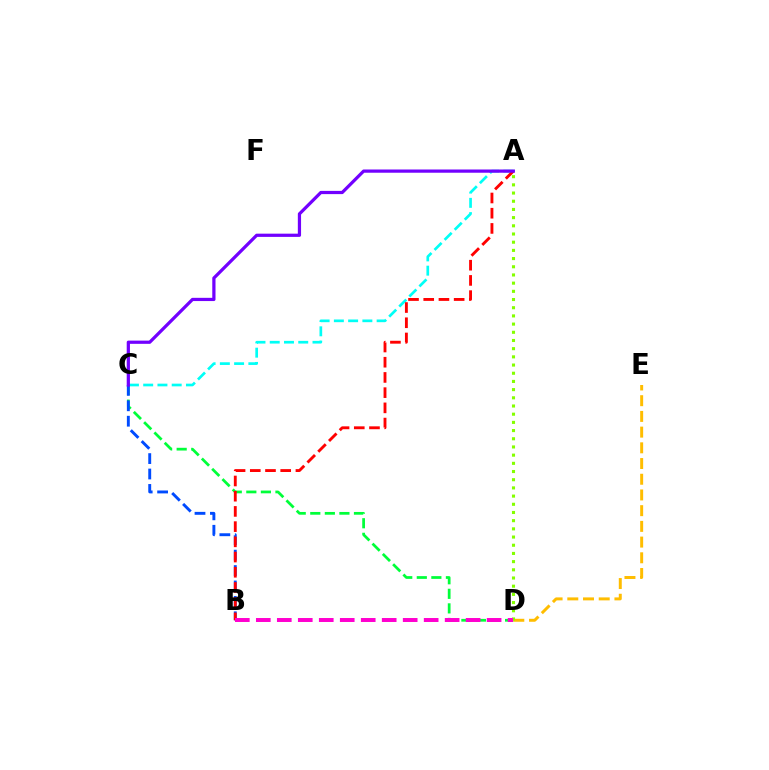{('D', 'E'): [{'color': '#ffbd00', 'line_style': 'dashed', 'thickness': 2.13}], ('C', 'D'): [{'color': '#00ff39', 'line_style': 'dashed', 'thickness': 1.98}], ('A', 'C'): [{'color': '#00fff6', 'line_style': 'dashed', 'thickness': 1.94}, {'color': '#7200ff', 'line_style': 'solid', 'thickness': 2.32}], ('B', 'C'): [{'color': '#004bff', 'line_style': 'dashed', 'thickness': 2.09}], ('A', 'B'): [{'color': '#ff0000', 'line_style': 'dashed', 'thickness': 2.07}], ('A', 'D'): [{'color': '#84ff00', 'line_style': 'dotted', 'thickness': 2.23}], ('B', 'D'): [{'color': '#ff00cf', 'line_style': 'dashed', 'thickness': 2.85}]}